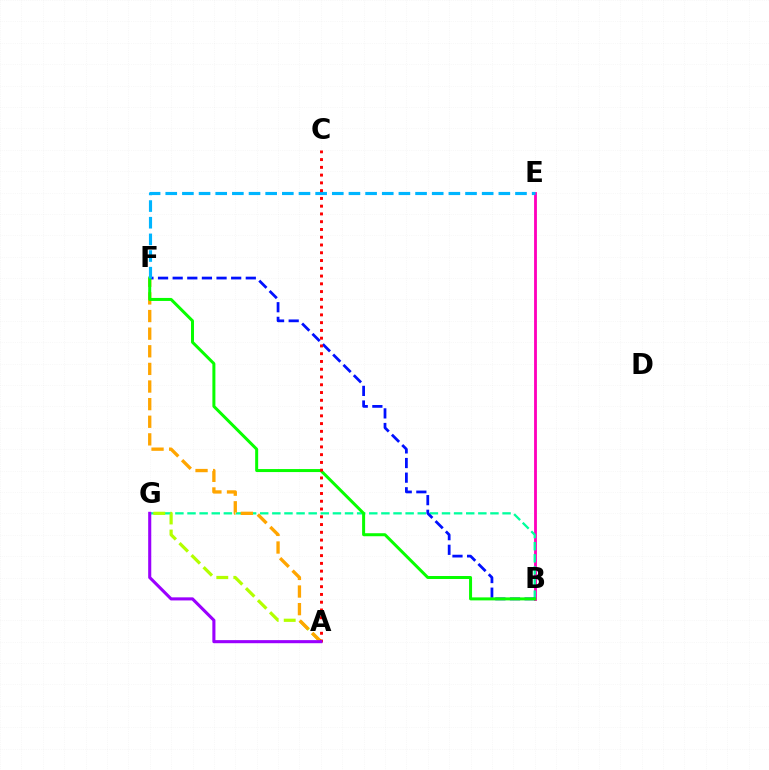{('B', 'E'): [{'color': '#ff00bd', 'line_style': 'solid', 'thickness': 2.04}], ('B', 'G'): [{'color': '#00ff9d', 'line_style': 'dashed', 'thickness': 1.65}], ('A', 'G'): [{'color': '#b3ff00', 'line_style': 'dashed', 'thickness': 2.31}, {'color': '#9b00ff', 'line_style': 'solid', 'thickness': 2.22}], ('A', 'F'): [{'color': '#ffa500', 'line_style': 'dashed', 'thickness': 2.39}], ('B', 'F'): [{'color': '#0010ff', 'line_style': 'dashed', 'thickness': 1.99}, {'color': '#08ff00', 'line_style': 'solid', 'thickness': 2.16}], ('E', 'F'): [{'color': '#00b5ff', 'line_style': 'dashed', 'thickness': 2.26}], ('A', 'C'): [{'color': '#ff0000', 'line_style': 'dotted', 'thickness': 2.11}]}